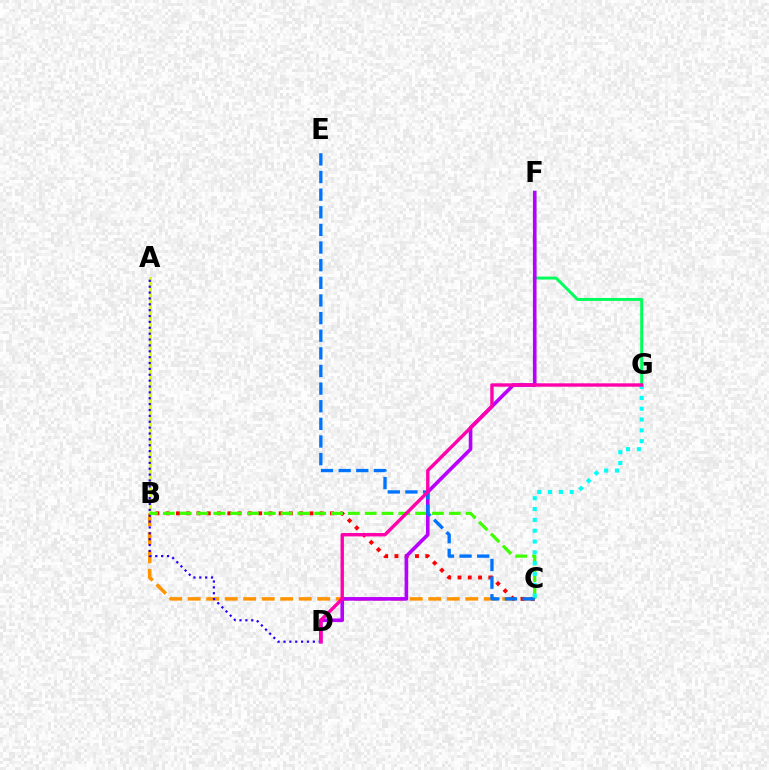{('A', 'B'): [{'color': '#d1ff00', 'line_style': 'solid', 'thickness': 2.03}], ('B', 'C'): [{'color': '#ff9400', 'line_style': 'dashed', 'thickness': 2.51}, {'color': '#ff0000', 'line_style': 'dotted', 'thickness': 2.79}, {'color': '#3dff00', 'line_style': 'dashed', 'thickness': 2.29}], ('F', 'G'): [{'color': '#00ff5c', 'line_style': 'solid', 'thickness': 2.12}], ('A', 'D'): [{'color': '#2500ff', 'line_style': 'dotted', 'thickness': 1.6}], ('D', 'F'): [{'color': '#b900ff', 'line_style': 'solid', 'thickness': 2.61}], ('C', 'E'): [{'color': '#0074ff', 'line_style': 'dashed', 'thickness': 2.4}], ('C', 'G'): [{'color': '#00fff6', 'line_style': 'dotted', 'thickness': 2.94}], ('D', 'G'): [{'color': '#ff00ac', 'line_style': 'solid', 'thickness': 2.44}]}